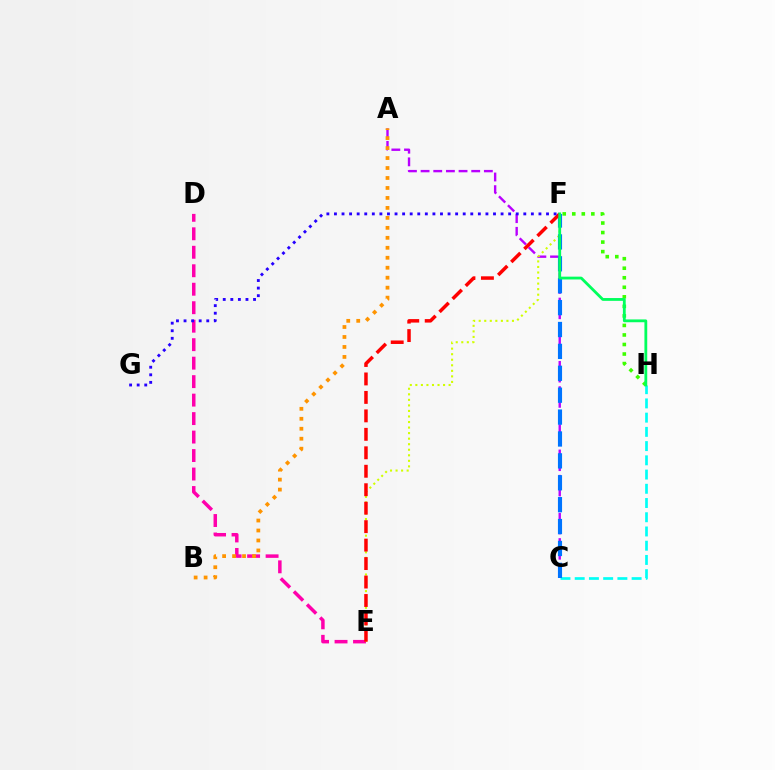{('D', 'E'): [{'color': '#ff00ac', 'line_style': 'dashed', 'thickness': 2.51}], ('A', 'C'): [{'color': '#b900ff', 'line_style': 'dashed', 'thickness': 1.72}], ('C', 'H'): [{'color': '#00fff6', 'line_style': 'dashed', 'thickness': 1.93}], ('F', 'H'): [{'color': '#3dff00', 'line_style': 'dotted', 'thickness': 2.59}, {'color': '#00ff5c', 'line_style': 'solid', 'thickness': 2.02}], ('E', 'F'): [{'color': '#d1ff00', 'line_style': 'dotted', 'thickness': 1.51}, {'color': '#ff0000', 'line_style': 'dashed', 'thickness': 2.51}], ('A', 'B'): [{'color': '#ff9400', 'line_style': 'dotted', 'thickness': 2.71}], ('C', 'F'): [{'color': '#0074ff', 'line_style': 'dashed', 'thickness': 2.97}], ('F', 'G'): [{'color': '#2500ff', 'line_style': 'dotted', 'thickness': 2.06}]}